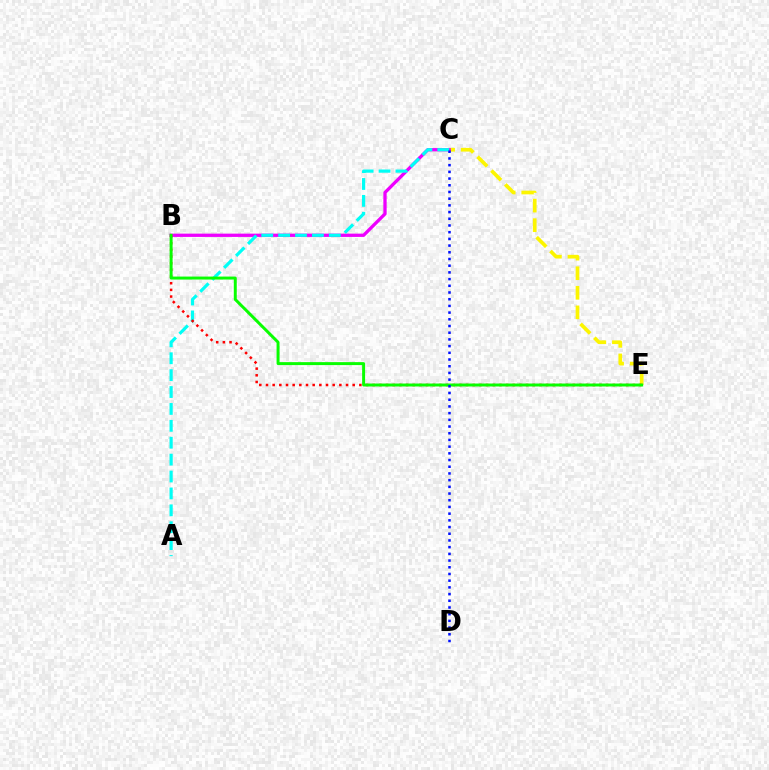{('C', 'E'): [{'color': '#fcf500', 'line_style': 'dashed', 'thickness': 2.66}], ('B', 'C'): [{'color': '#ee00ff', 'line_style': 'solid', 'thickness': 2.37}], ('A', 'C'): [{'color': '#00fff6', 'line_style': 'dashed', 'thickness': 2.3}], ('B', 'E'): [{'color': '#ff0000', 'line_style': 'dotted', 'thickness': 1.81}, {'color': '#08ff00', 'line_style': 'solid', 'thickness': 2.13}], ('C', 'D'): [{'color': '#0010ff', 'line_style': 'dotted', 'thickness': 1.82}]}